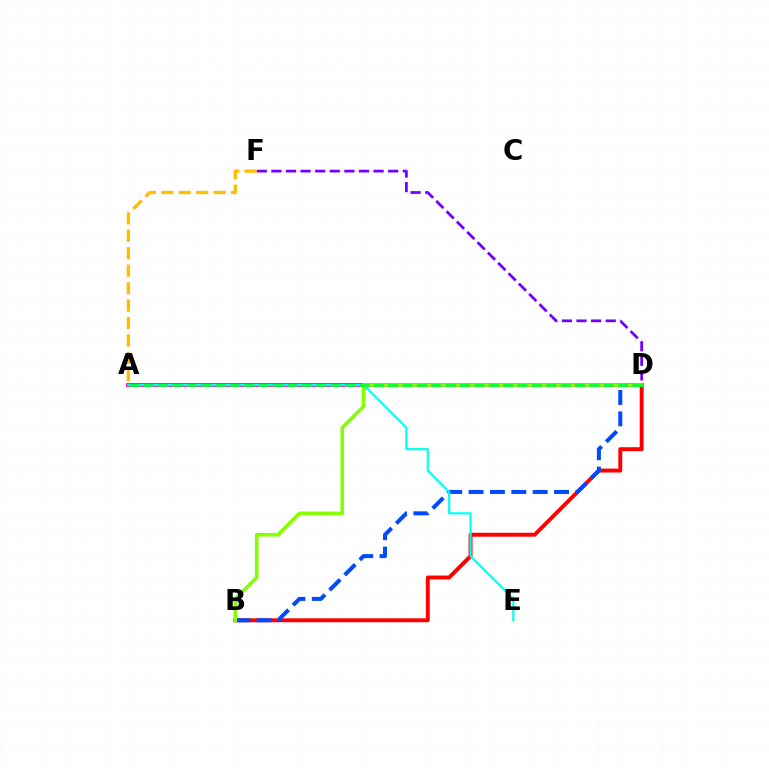{('B', 'D'): [{'color': '#ff0000', 'line_style': 'solid', 'thickness': 2.83}, {'color': '#004bff', 'line_style': 'dashed', 'thickness': 2.9}, {'color': '#84ff00', 'line_style': 'solid', 'thickness': 2.59}], ('A', 'D'): [{'color': '#ff00cf', 'line_style': 'solid', 'thickness': 2.77}, {'color': '#00ff39', 'line_style': 'dashed', 'thickness': 1.95}], ('D', 'F'): [{'color': '#7200ff', 'line_style': 'dashed', 'thickness': 1.98}], ('A', 'F'): [{'color': '#ffbd00', 'line_style': 'dashed', 'thickness': 2.37}], ('A', 'E'): [{'color': '#00fff6', 'line_style': 'solid', 'thickness': 1.57}]}